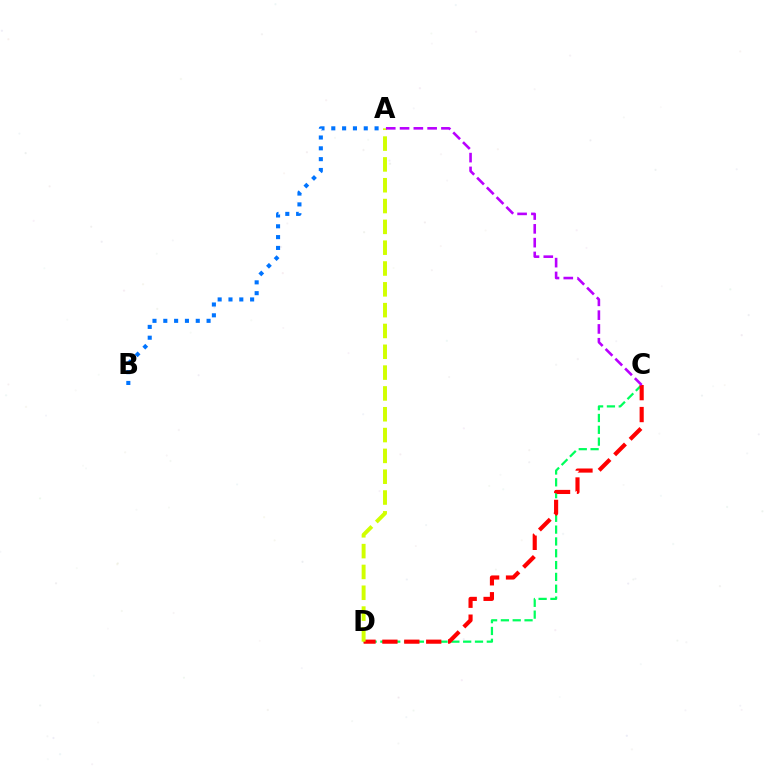{('C', 'D'): [{'color': '#00ff5c', 'line_style': 'dashed', 'thickness': 1.61}, {'color': '#ff0000', 'line_style': 'dashed', 'thickness': 2.98}], ('A', 'B'): [{'color': '#0074ff', 'line_style': 'dotted', 'thickness': 2.94}], ('A', 'D'): [{'color': '#d1ff00', 'line_style': 'dashed', 'thickness': 2.83}], ('A', 'C'): [{'color': '#b900ff', 'line_style': 'dashed', 'thickness': 1.87}]}